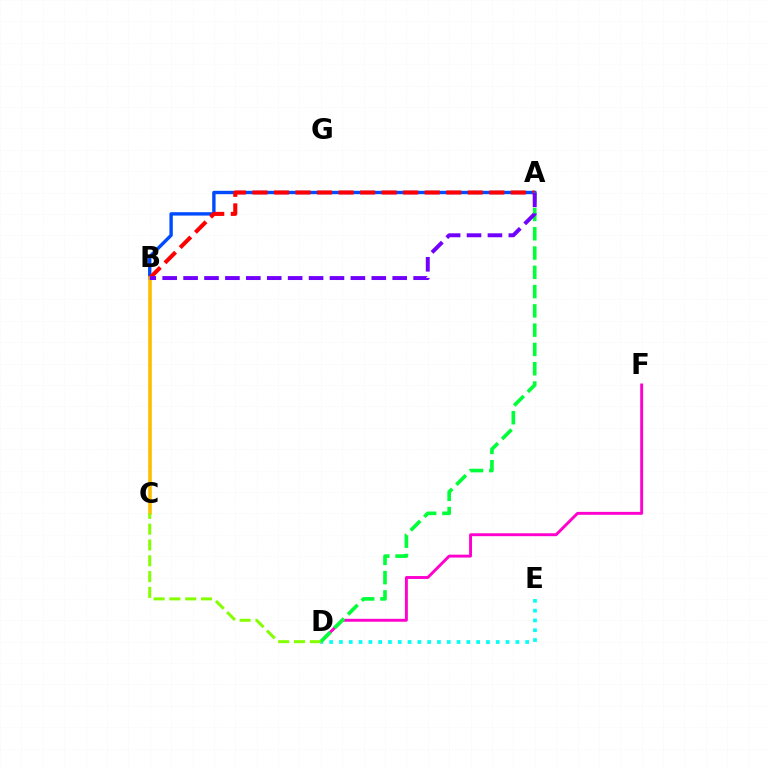{('D', 'F'): [{'color': '#ff00cf', 'line_style': 'solid', 'thickness': 2.1}], ('A', 'B'): [{'color': '#004bff', 'line_style': 'solid', 'thickness': 2.43}, {'color': '#ff0000', 'line_style': 'dashed', 'thickness': 2.92}, {'color': '#7200ff', 'line_style': 'dashed', 'thickness': 2.84}], ('B', 'C'): [{'color': '#ffbd00', 'line_style': 'solid', 'thickness': 2.6}], ('D', 'E'): [{'color': '#00fff6', 'line_style': 'dotted', 'thickness': 2.66}], ('A', 'D'): [{'color': '#00ff39', 'line_style': 'dashed', 'thickness': 2.62}], ('C', 'D'): [{'color': '#84ff00', 'line_style': 'dashed', 'thickness': 2.15}]}